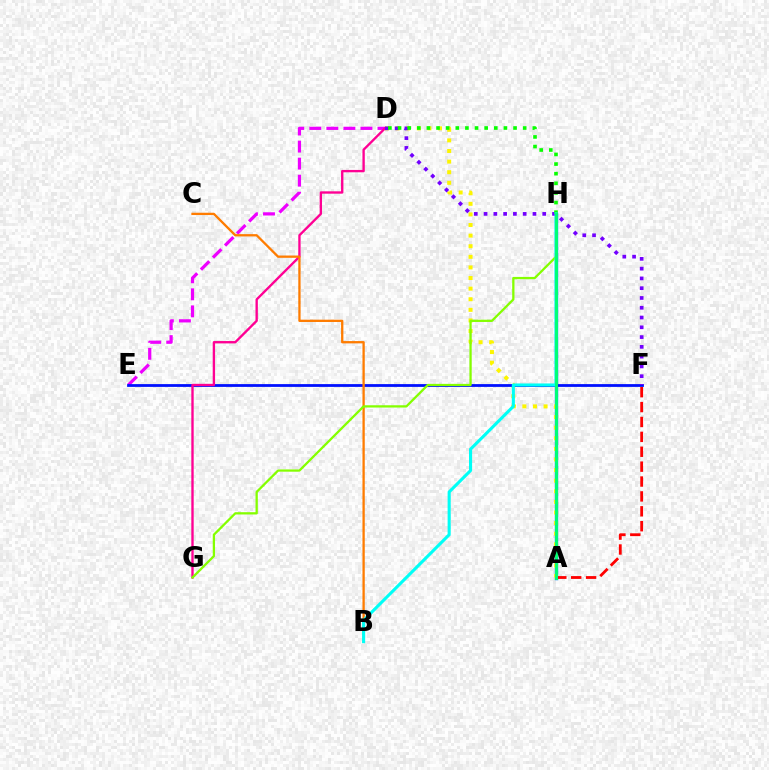{('A', 'H'): [{'color': '#008cff', 'line_style': 'solid', 'thickness': 2.47}, {'color': '#00ff74', 'line_style': 'solid', 'thickness': 2.1}], ('A', 'D'): [{'color': '#fcf500', 'line_style': 'dotted', 'thickness': 2.88}], ('D', 'E'): [{'color': '#ee00ff', 'line_style': 'dashed', 'thickness': 2.32}], ('E', 'F'): [{'color': '#0010ff', 'line_style': 'solid', 'thickness': 2.0}], ('A', 'F'): [{'color': '#ff0000', 'line_style': 'dashed', 'thickness': 2.02}], ('D', 'G'): [{'color': '#ff0094', 'line_style': 'solid', 'thickness': 1.7}], ('D', 'F'): [{'color': '#7200ff', 'line_style': 'dotted', 'thickness': 2.66}], ('B', 'C'): [{'color': '#ff7c00', 'line_style': 'solid', 'thickness': 1.66}], ('D', 'H'): [{'color': '#08ff00', 'line_style': 'dotted', 'thickness': 2.62}], ('G', 'H'): [{'color': '#84ff00', 'line_style': 'solid', 'thickness': 1.64}], ('B', 'H'): [{'color': '#00fff6', 'line_style': 'solid', 'thickness': 2.23}]}